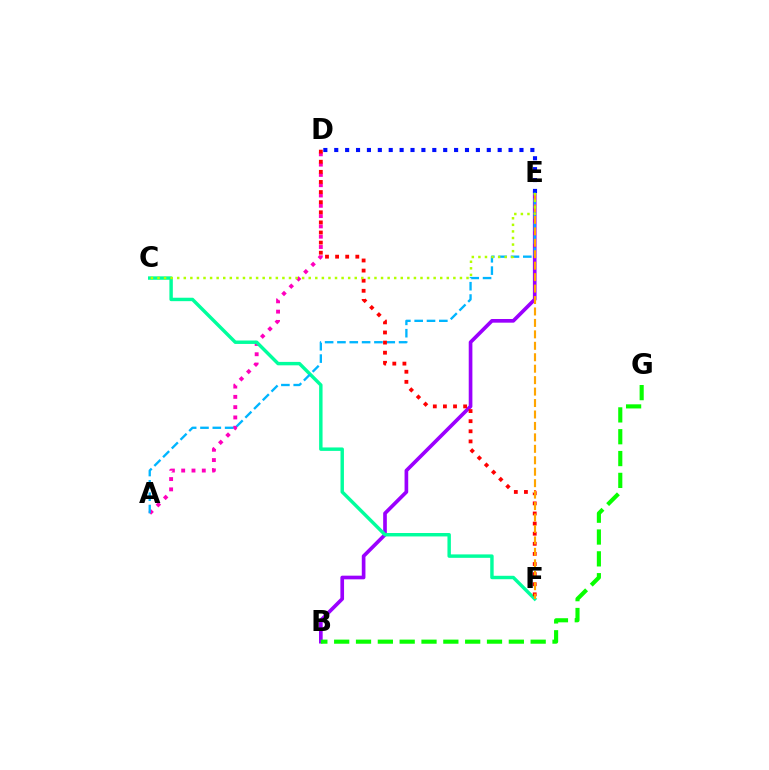{('A', 'D'): [{'color': '#ff00bd', 'line_style': 'dotted', 'thickness': 2.8}], ('B', 'E'): [{'color': '#9b00ff', 'line_style': 'solid', 'thickness': 2.64}], ('D', 'E'): [{'color': '#0010ff', 'line_style': 'dotted', 'thickness': 2.96}], ('C', 'F'): [{'color': '#00ff9d', 'line_style': 'solid', 'thickness': 2.47}], ('A', 'E'): [{'color': '#00b5ff', 'line_style': 'dashed', 'thickness': 1.67}], ('D', 'F'): [{'color': '#ff0000', 'line_style': 'dotted', 'thickness': 2.75}], ('E', 'F'): [{'color': '#ffa500', 'line_style': 'dashed', 'thickness': 1.56}], ('C', 'E'): [{'color': '#b3ff00', 'line_style': 'dotted', 'thickness': 1.79}], ('B', 'G'): [{'color': '#08ff00', 'line_style': 'dashed', 'thickness': 2.97}]}